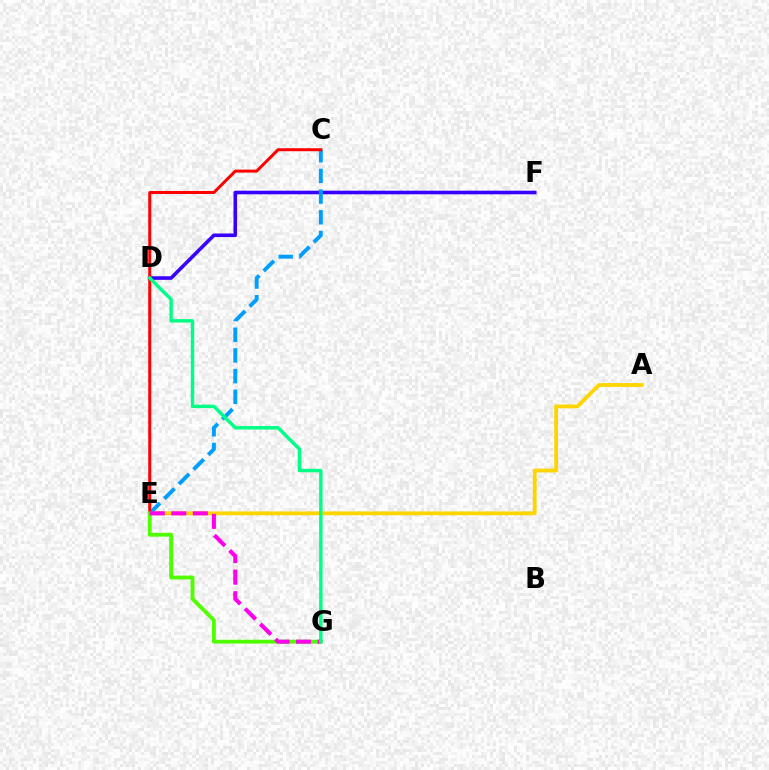{('A', 'E'): [{'color': '#ffd500', 'line_style': 'solid', 'thickness': 2.76}], ('D', 'F'): [{'color': '#3700ff', 'line_style': 'solid', 'thickness': 2.58}], ('C', 'E'): [{'color': '#009eff', 'line_style': 'dashed', 'thickness': 2.81}, {'color': '#ff0000', 'line_style': 'solid', 'thickness': 2.15}], ('E', 'G'): [{'color': '#4fff00', 'line_style': 'solid', 'thickness': 2.77}, {'color': '#ff00ed', 'line_style': 'dashed', 'thickness': 2.93}], ('D', 'G'): [{'color': '#00ff86', 'line_style': 'solid', 'thickness': 2.47}]}